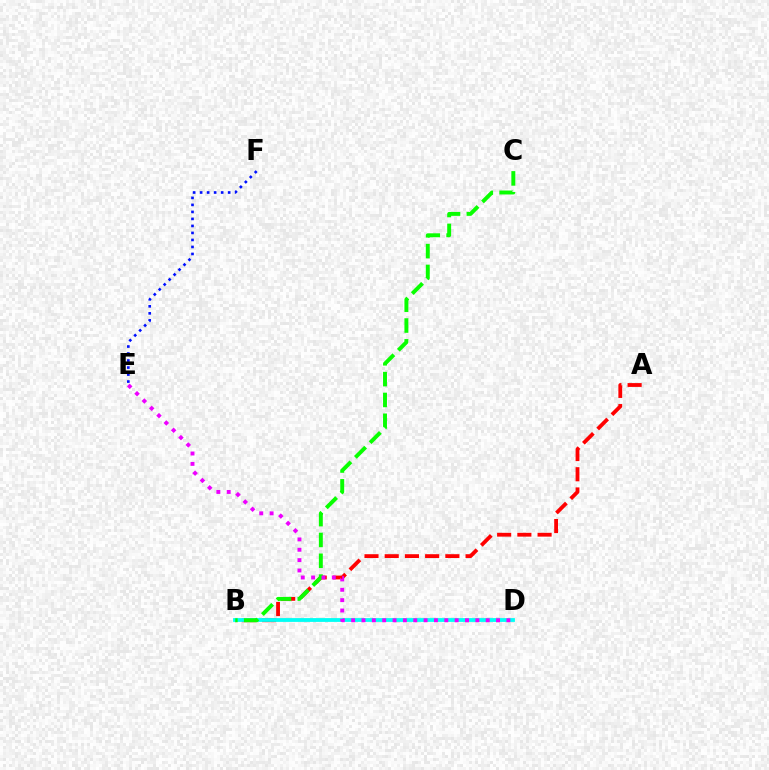{('A', 'B'): [{'color': '#ff0000', 'line_style': 'dashed', 'thickness': 2.75}], ('B', 'D'): [{'color': '#fcf500', 'line_style': 'dashed', 'thickness': 1.58}, {'color': '#00fff6', 'line_style': 'solid', 'thickness': 2.73}], ('B', 'C'): [{'color': '#08ff00', 'line_style': 'dashed', 'thickness': 2.83}], ('E', 'F'): [{'color': '#0010ff', 'line_style': 'dotted', 'thickness': 1.9}], ('D', 'E'): [{'color': '#ee00ff', 'line_style': 'dotted', 'thickness': 2.81}]}